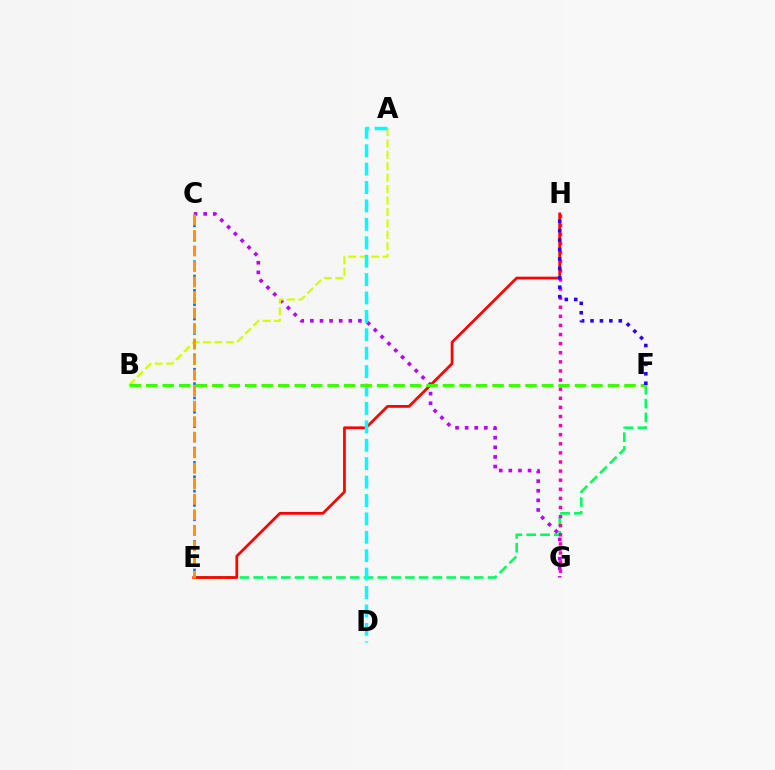{('E', 'F'): [{'color': '#00ff5c', 'line_style': 'dashed', 'thickness': 1.87}], ('C', 'E'): [{'color': '#0074ff', 'line_style': 'dotted', 'thickness': 1.95}, {'color': '#ff9400', 'line_style': 'dashed', 'thickness': 2.11}], ('C', 'G'): [{'color': '#b900ff', 'line_style': 'dotted', 'thickness': 2.61}], ('A', 'B'): [{'color': '#d1ff00', 'line_style': 'dashed', 'thickness': 1.55}], ('G', 'H'): [{'color': '#ff00ac', 'line_style': 'dotted', 'thickness': 2.47}], ('E', 'H'): [{'color': '#ff0000', 'line_style': 'solid', 'thickness': 1.98}], ('A', 'D'): [{'color': '#00fff6', 'line_style': 'dashed', 'thickness': 2.5}], ('B', 'F'): [{'color': '#3dff00', 'line_style': 'dashed', 'thickness': 2.24}], ('F', 'H'): [{'color': '#2500ff', 'line_style': 'dotted', 'thickness': 2.56}]}